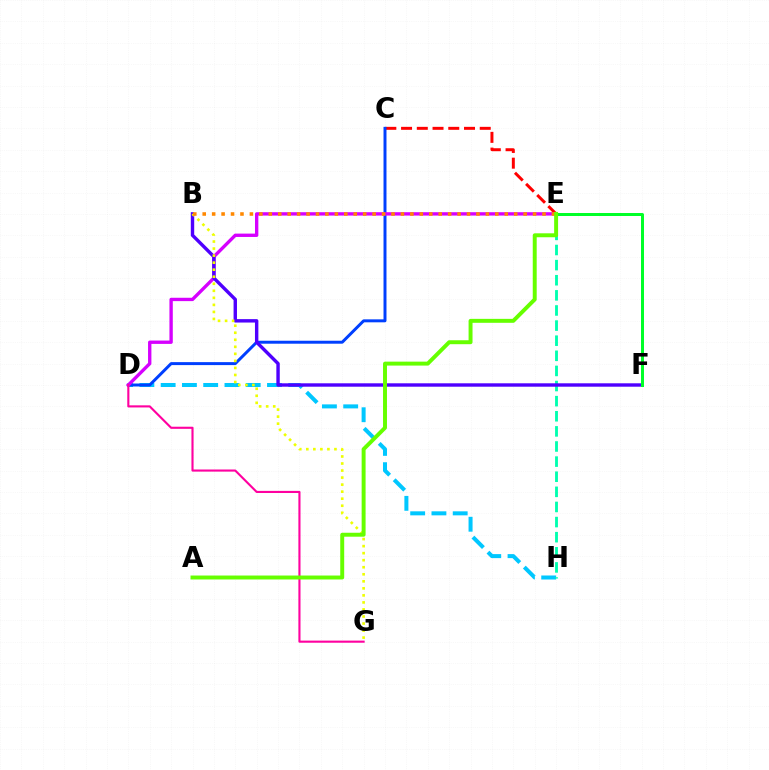{('C', 'E'): [{'color': '#ff0000', 'line_style': 'dashed', 'thickness': 2.14}], ('D', 'H'): [{'color': '#00c7ff', 'line_style': 'dashed', 'thickness': 2.89}], ('C', 'D'): [{'color': '#003fff', 'line_style': 'solid', 'thickness': 2.14}], ('E', 'H'): [{'color': '#00ffaf', 'line_style': 'dashed', 'thickness': 2.05}], ('D', 'E'): [{'color': '#d600ff', 'line_style': 'solid', 'thickness': 2.41}], ('B', 'F'): [{'color': '#4f00ff', 'line_style': 'solid', 'thickness': 2.45}], ('B', 'G'): [{'color': '#eeff00', 'line_style': 'dotted', 'thickness': 1.91}], ('B', 'E'): [{'color': '#ff8800', 'line_style': 'dotted', 'thickness': 2.56}], ('D', 'G'): [{'color': '#ff00a0', 'line_style': 'solid', 'thickness': 1.52}], ('E', 'F'): [{'color': '#00ff27', 'line_style': 'solid', 'thickness': 2.15}], ('A', 'E'): [{'color': '#66ff00', 'line_style': 'solid', 'thickness': 2.84}]}